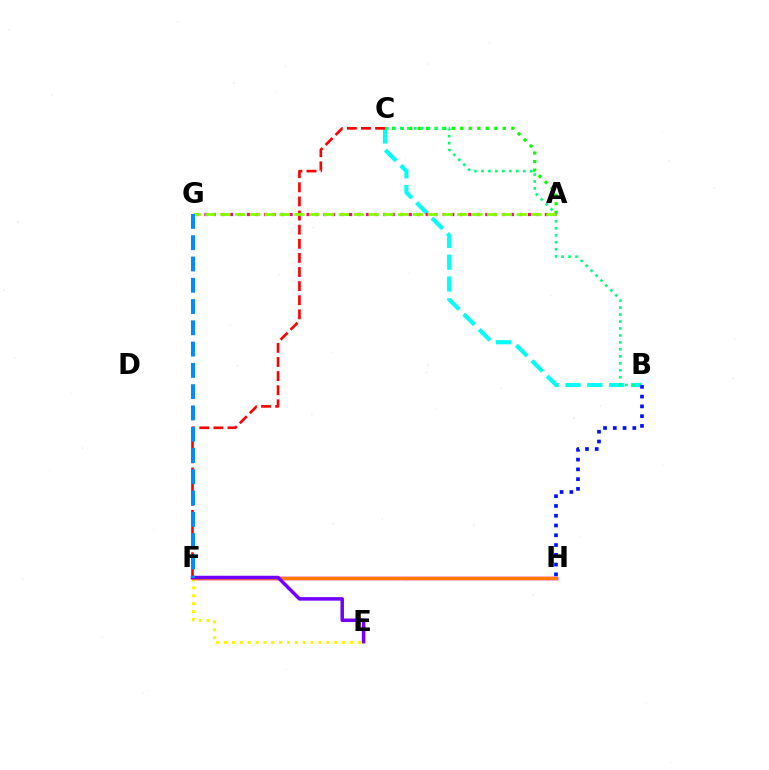{('B', 'C'): [{'color': '#00fff6', 'line_style': 'dashed', 'thickness': 2.97}, {'color': '#00ff74', 'line_style': 'dotted', 'thickness': 1.89}], ('F', 'H'): [{'color': '#ee00ff', 'line_style': 'solid', 'thickness': 2.52}, {'color': '#ff7c00', 'line_style': 'solid', 'thickness': 2.48}], ('A', 'C'): [{'color': '#08ff00', 'line_style': 'dotted', 'thickness': 2.31}], ('E', 'F'): [{'color': '#fcf500', 'line_style': 'dotted', 'thickness': 2.14}, {'color': '#7200ff', 'line_style': 'solid', 'thickness': 2.52}], ('C', 'F'): [{'color': '#ff0000', 'line_style': 'dashed', 'thickness': 1.92}], ('A', 'G'): [{'color': '#ff0094', 'line_style': 'dotted', 'thickness': 2.31}, {'color': '#84ff00', 'line_style': 'dashed', 'thickness': 2.01}], ('B', 'H'): [{'color': '#0010ff', 'line_style': 'dotted', 'thickness': 2.65}], ('F', 'G'): [{'color': '#008cff', 'line_style': 'dashed', 'thickness': 2.89}]}